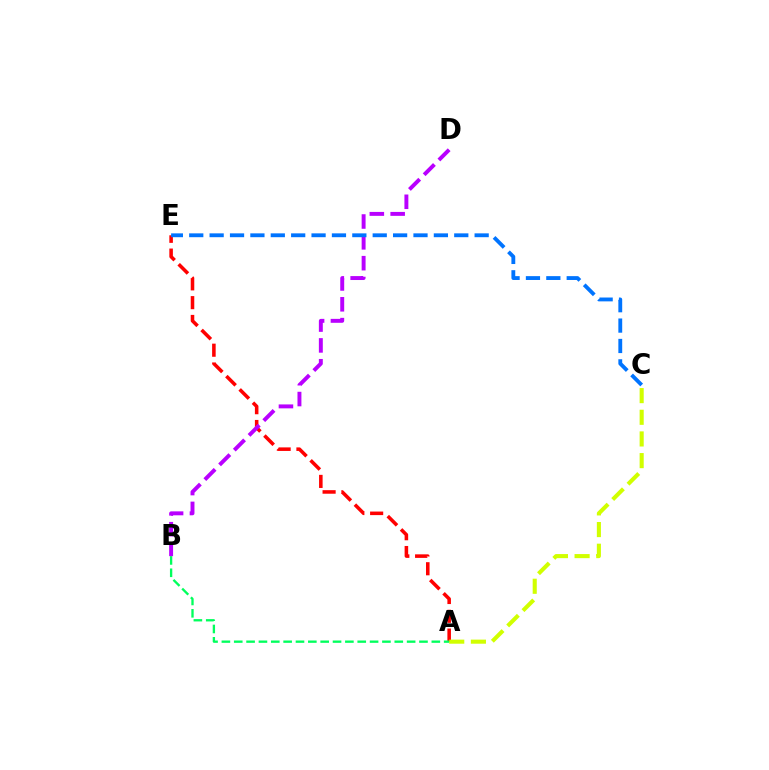{('A', 'E'): [{'color': '#ff0000', 'line_style': 'dashed', 'thickness': 2.55}], ('A', 'C'): [{'color': '#d1ff00', 'line_style': 'dashed', 'thickness': 2.94}], ('A', 'B'): [{'color': '#00ff5c', 'line_style': 'dashed', 'thickness': 1.68}], ('B', 'D'): [{'color': '#b900ff', 'line_style': 'dashed', 'thickness': 2.83}], ('C', 'E'): [{'color': '#0074ff', 'line_style': 'dashed', 'thickness': 2.77}]}